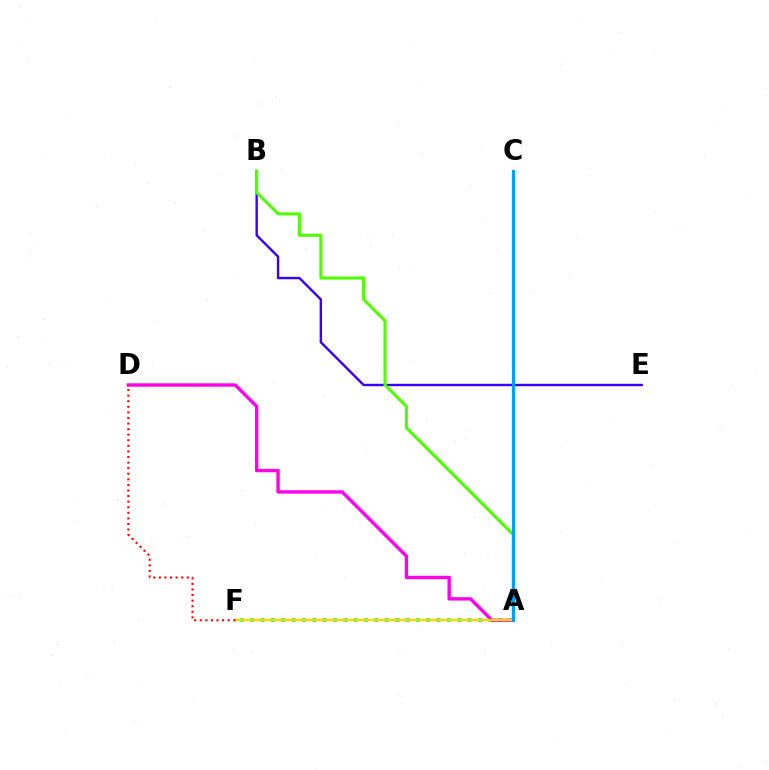{('A', 'F'): [{'color': '#00ff86', 'line_style': 'dotted', 'thickness': 2.81}, {'color': '#ffd500', 'line_style': 'solid', 'thickness': 1.76}], ('A', 'D'): [{'color': '#ff00ed', 'line_style': 'solid', 'thickness': 2.43}], ('B', 'E'): [{'color': '#3700ff', 'line_style': 'solid', 'thickness': 1.73}], ('A', 'B'): [{'color': '#4fff00', 'line_style': 'solid', 'thickness': 2.2}], ('D', 'F'): [{'color': '#ff0000', 'line_style': 'dotted', 'thickness': 1.52}], ('A', 'C'): [{'color': '#009eff', 'line_style': 'solid', 'thickness': 2.24}]}